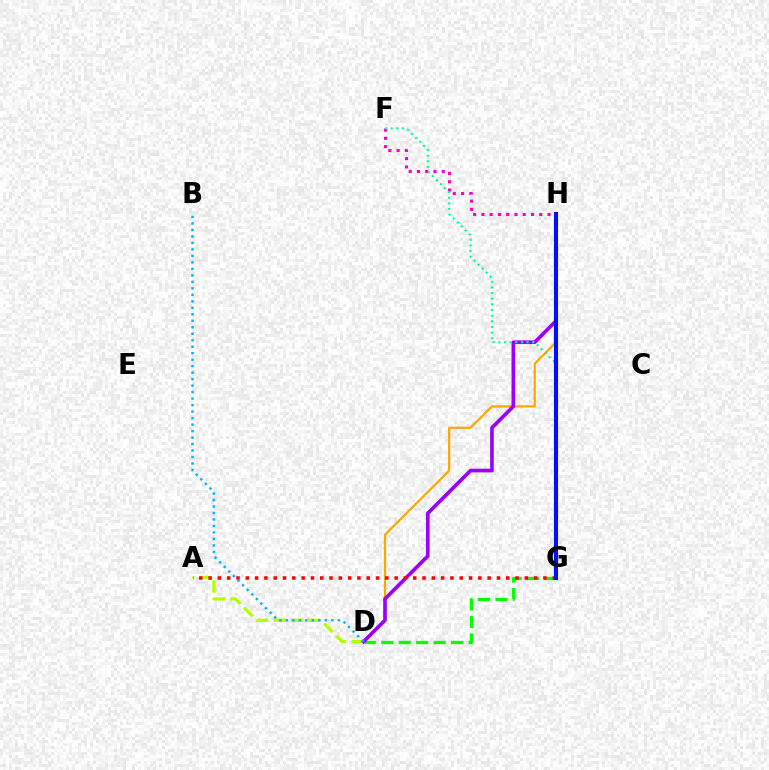{('F', 'H'): [{'color': '#ff00bd', 'line_style': 'dotted', 'thickness': 2.25}], ('D', 'G'): [{'color': '#08ff00', 'line_style': 'dashed', 'thickness': 2.37}], ('A', 'D'): [{'color': '#b3ff00', 'line_style': 'dashed', 'thickness': 2.36}], ('D', 'H'): [{'color': '#ffa500', 'line_style': 'solid', 'thickness': 1.59}, {'color': '#9b00ff', 'line_style': 'solid', 'thickness': 2.63}], ('A', 'G'): [{'color': '#ff0000', 'line_style': 'dotted', 'thickness': 2.53}], ('F', 'G'): [{'color': '#00ff9d', 'line_style': 'dotted', 'thickness': 1.54}], ('B', 'D'): [{'color': '#00b5ff', 'line_style': 'dotted', 'thickness': 1.76}], ('G', 'H'): [{'color': '#0010ff', 'line_style': 'solid', 'thickness': 2.95}]}